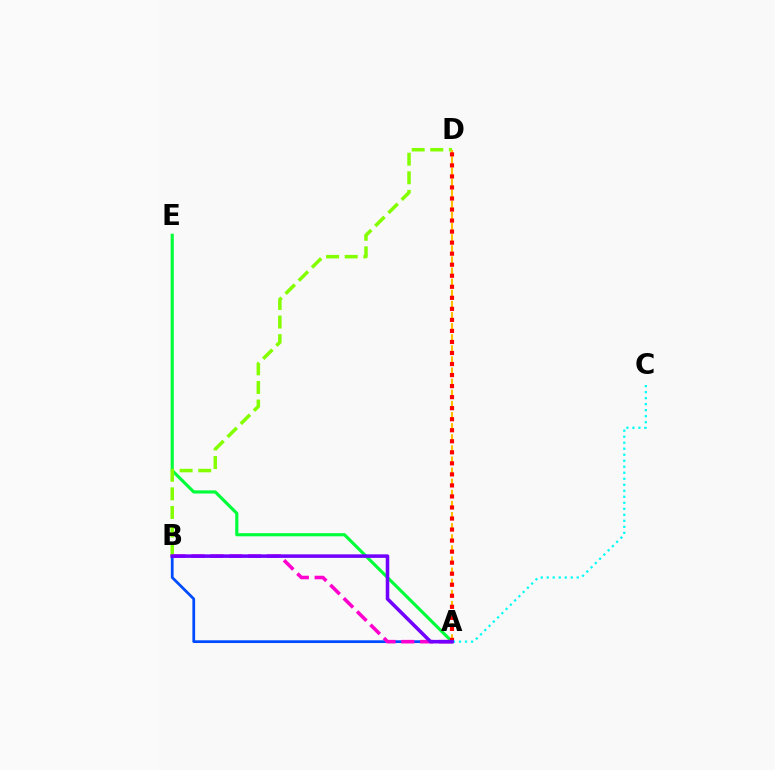{('A', 'B'): [{'color': '#004bff', 'line_style': 'solid', 'thickness': 1.98}, {'color': '#ff00cf', 'line_style': 'dashed', 'thickness': 2.56}, {'color': '#7200ff', 'line_style': 'solid', 'thickness': 2.55}], ('A', 'E'): [{'color': '#00ff39', 'line_style': 'solid', 'thickness': 2.26}], ('B', 'D'): [{'color': '#84ff00', 'line_style': 'dashed', 'thickness': 2.53}], ('A', 'D'): [{'color': '#ffbd00', 'line_style': 'dashed', 'thickness': 1.51}, {'color': '#ff0000', 'line_style': 'dotted', 'thickness': 3.0}], ('A', 'C'): [{'color': '#00fff6', 'line_style': 'dotted', 'thickness': 1.63}]}